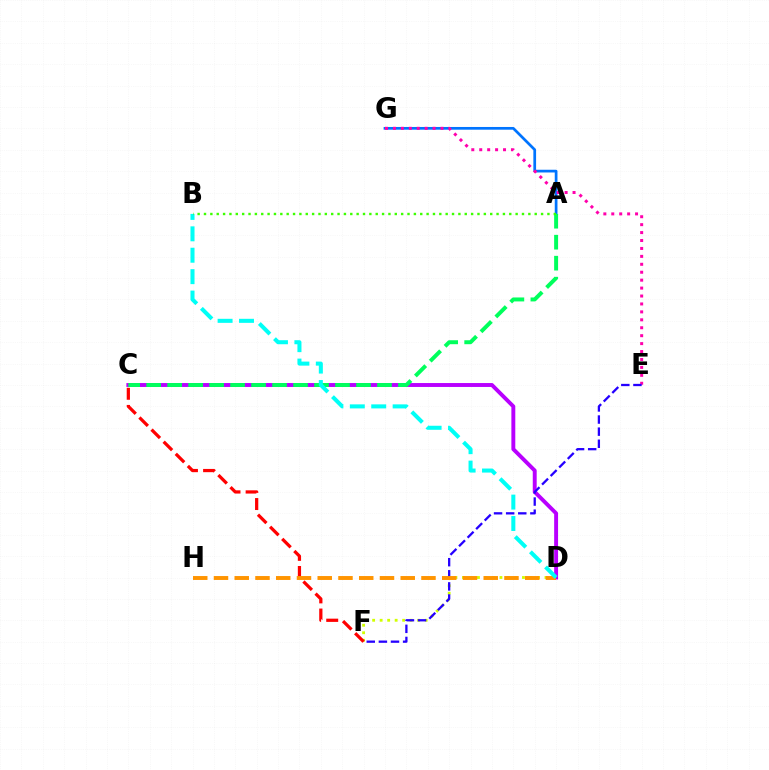{('A', 'G'): [{'color': '#0074ff', 'line_style': 'solid', 'thickness': 1.96}], ('C', 'D'): [{'color': '#b900ff', 'line_style': 'solid', 'thickness': 2.82}], ('E', 'G'): [{'color': '#ff00ac', 'line_style': 'dotted', 'thickness': 2.15}], ('D', 'F'): [{'color': '#d1ff00', 'line_style': 'dotted', 'thickness': 2.04}], ('A', 'C'): [{'color': '#00ff5c', 'line_style': 'dashed', 'thickness': 2.85}], ('E', 'F'): [{'color': '#2500ff', 'line_style': 'dashed', 'thickness': 1.65}], ('C', 'F'): [{'color': '#ff0000', 'line_style': 'dashed', 'thickness': 2.33}], ('D', 'H'): [{'color': '#ff9400', 'line_style': 'dashed', 'thickness': 2.82}], ('B', 'D'): [{'color': '#00fff6', 'line_style': 'dashed', 'thickness': 2.91}], ('A', 'B'): [{'color': '#3dff00', 'line_style': 'dotted', 'thickness': 1.73}]}